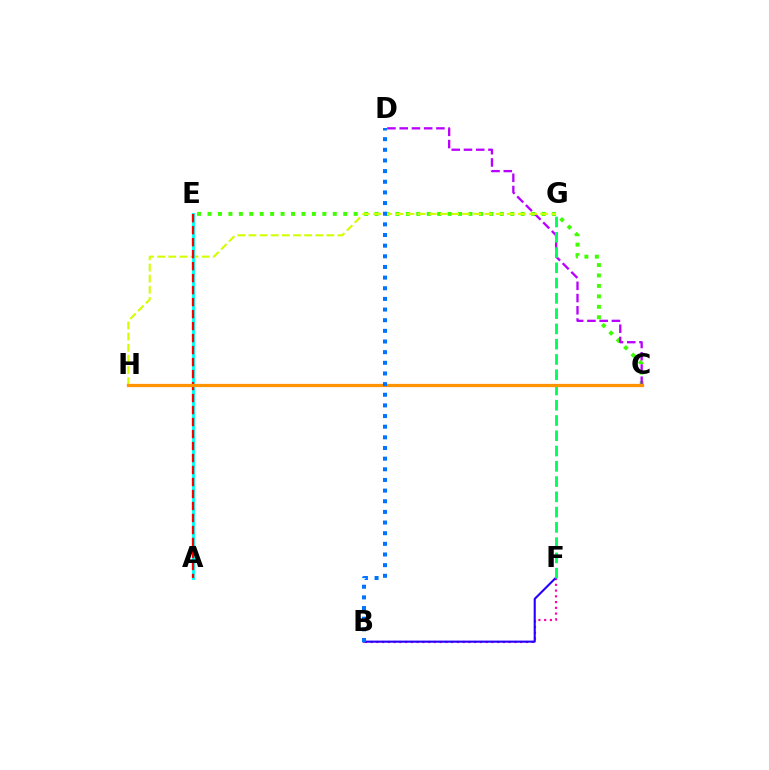{('C', 'E'): [{'color': '#3dff00', 'line_style': 'dotted', 'thickness': 2.84}], ('B', 'F'): [{'color': '#ff00ac', 'line_style': 'dotted', 'thickness': 1.56}, {'color': '#2500ff', 'line_style': 'solid', 'thickness': 1.51}], ('C', 'D'): [{'color': '#b900ff', 'line_style': 'dashed', 'thickness': 1.66}], ('F', 'G'): [{'color': '#00ff5c', 'line_style': 'dashed', 'thickness': 2.07}], ('G', 'H'): [{'color': '#d1ff00', 'line_style': 'dashed', 'thickness': 1.51}], ('A', 'E'): [{'color': '#00fff6', 'line_style': 'solid', 'thickness': 2.12}, {'color': '#ff0000', 'line_style': 'dashed', 'thickness': 1.63}], ('C', 'H'): [{'color': '#ff9400', 'line_style': 'solid', 'thickness': 2.33}], ('B', 'D'): [{'color': '#0074ff', 'line_style': 'dotted', 'thickness': 2.89}]}